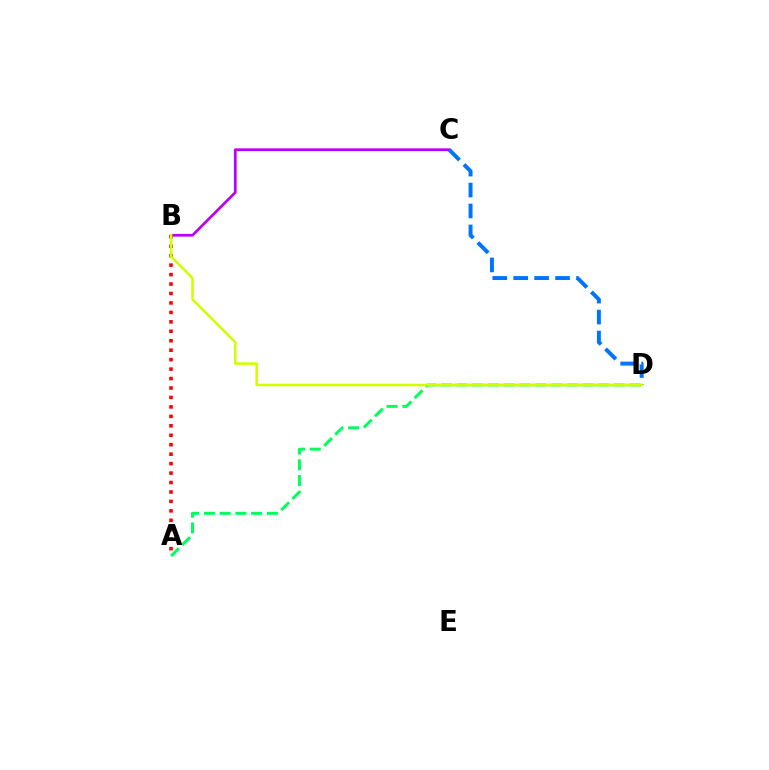{('A', 'D'): [{'color': '#00ff5c', 'line_style': 'dashed', 'thickness': 2.14}], ('B', 'C'): [{'color': '#b900ff', 'line_style': 'solid', 'thickness': 1.96}], ('C', 'D'): [{'color': '#0074ff', 'line_style': 'dashed', 'thickness': 2.84}], ('A', 'B'): [{'color': '#ff0000', 'line_style': 'dotted', 'thickness': 2.57}], ('B', 'D'): [{'color': '#d1ff00', 'line_style': 'solid', 'thickness': 1.82}]}